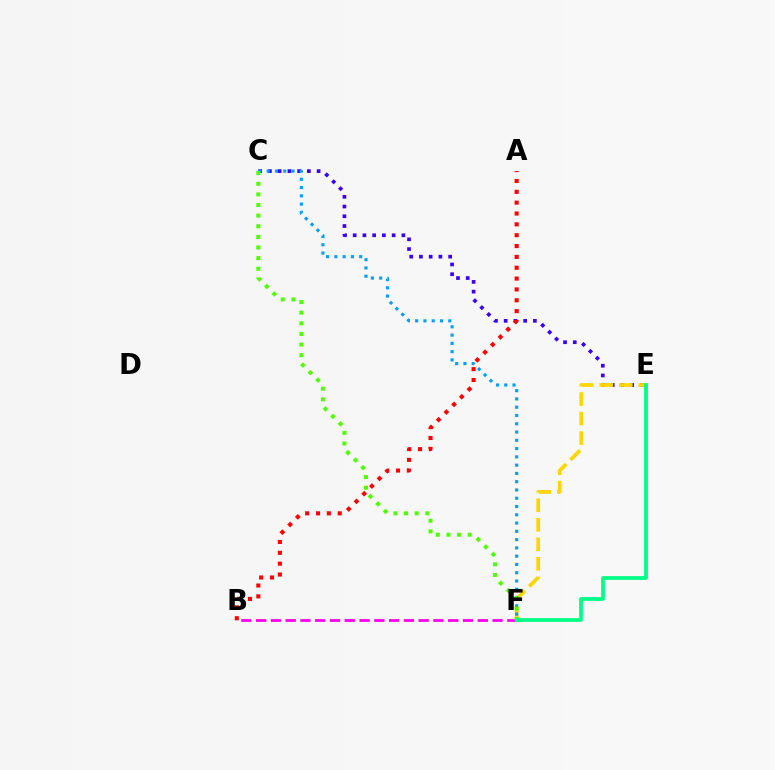{('C', 'E'): [{'color': '#3700ff', 'line_style': 'dotted', 'thickness': 2.65}], ('B', 'F'): [{'color': '#ff00ed', 'line_style': 'dashed', 'thickness': 2.01}], ('E', 'F'): [{'color': '#ffd500', 'line_style': 'dashed', 'thickness': 2.65}, {'color': '#00ff86', 'line_style': 'solid', 'thickness': 2.72}], ('C', 'F'): [{'color': '#009eff', 'line_style': 'dotted', 'thickness': 2.25}, {'color': '#4fff00', 'line_style': 'dotted', 'thickness': 2.89}], ('A', 'B'): [{'color': '#ff0000', 'line_style': 'dotted', 'thickness': 2.95}]}